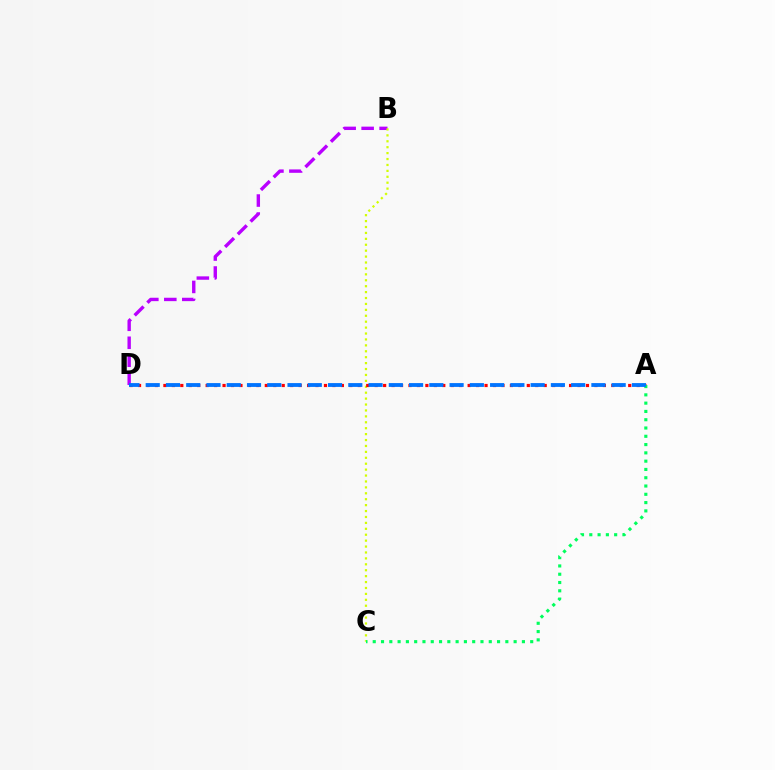{('B', 'D'): [{'color': '#b900ff', 'line_style': 'dashed', 'thickness': 2.44}], ('B', 'C'): [{'color': '#d1ff00', 'line_style': 'dotted', 'thickness': 1.61}], ('A', 'D'): [{'color': '#ff0000', 'line_style': 'dotted', 'thickness': 2.3}, {'color': '#0074ff', 'line_style': 'dashed', 'thickness': 2.75}], ('A', 'C'): [{'color': '#00ff5c', 'line_style': 'dotted', 'thickness': 2.25}]}